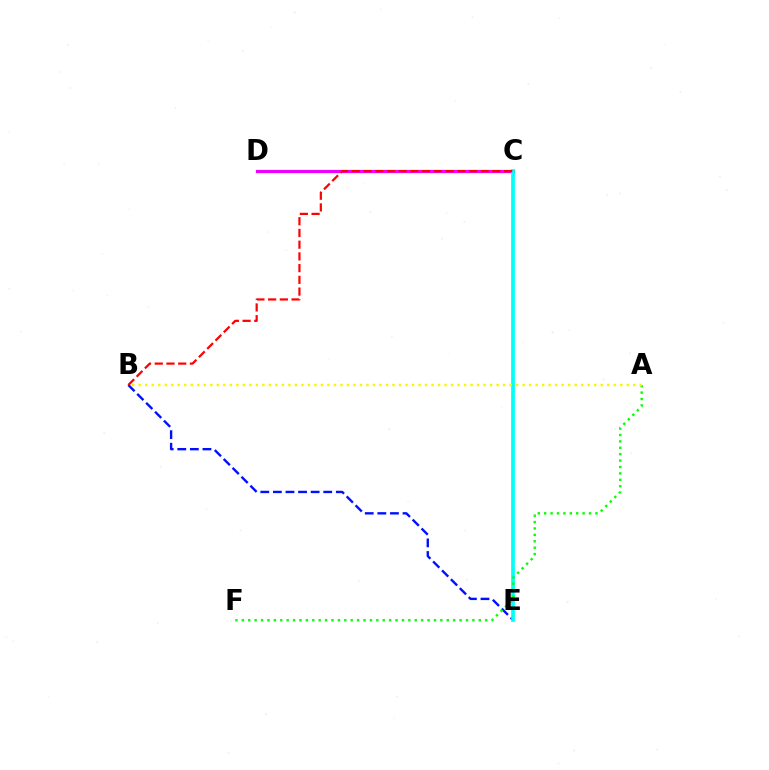{('C', 'D'): [{'color': '#ee00ff', 'line_style': 'solid', 'thickness': 2.31}], ('B', 'E'): [{'color': '#0010ff', 'line_style': 'dashed', 'thickness': 1.71}], ('C', 'E'): [{'color': '#00fff6', 'line_style': 'solid', 'thickness': 2.67}], ('B', 'C'): [{'color': '#ff0000', 'line_style': 'dashed', 'thickness': 1.59}], ('A', 'F'): [{'color': '#08ff00', 'line_style': 'dotted', 'thickness': 1.74}], ('A', 'B'): [{'color': '#fcf500', 'line_style': 'dotted', 'thickness': 1.77}]}